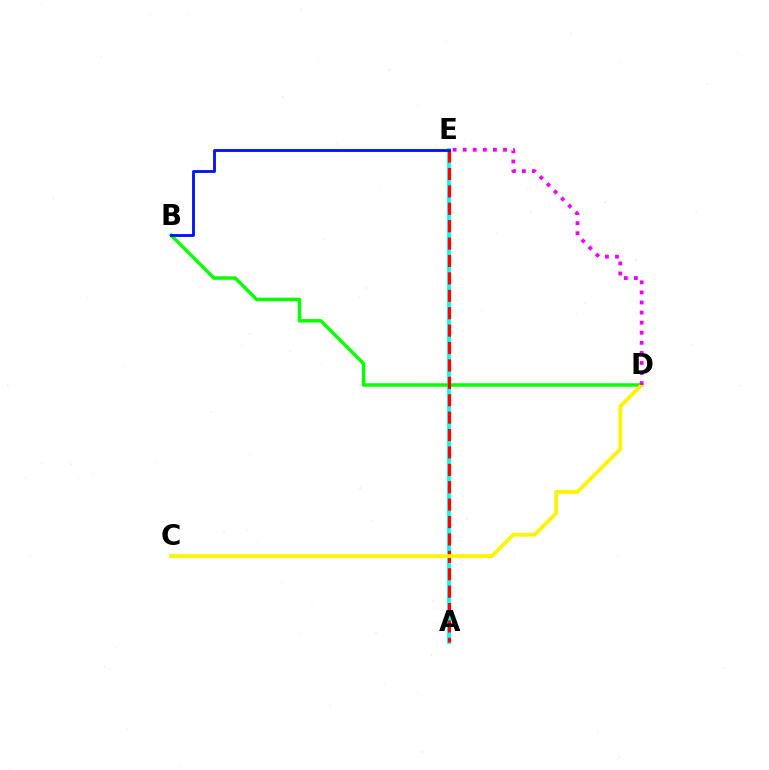{('A', 'E'): [{'color': '#00fff6', 'line_style': 'solid', 'thickness': 2.71}, {'color': '#ff0000', 'line_style': 'dashed', 'thickness': 2.36}], ('B', 'D'): [{'color': '#08ff00', 'line_style': 'solid', 'thickness': 2.49}], ('C', 'D'): [{'color': '#fcf500', 'line_style': 'solid', 'thickness': 2.74}], ('B', 'E'): [{'color': '#0010ff', 'line_style': 'solid', 'thickness': 2.04}], ('D', 'E'): [{'color': '#ee00ff', 'line_style': 'dotted', 'thickness': 2.74}]}